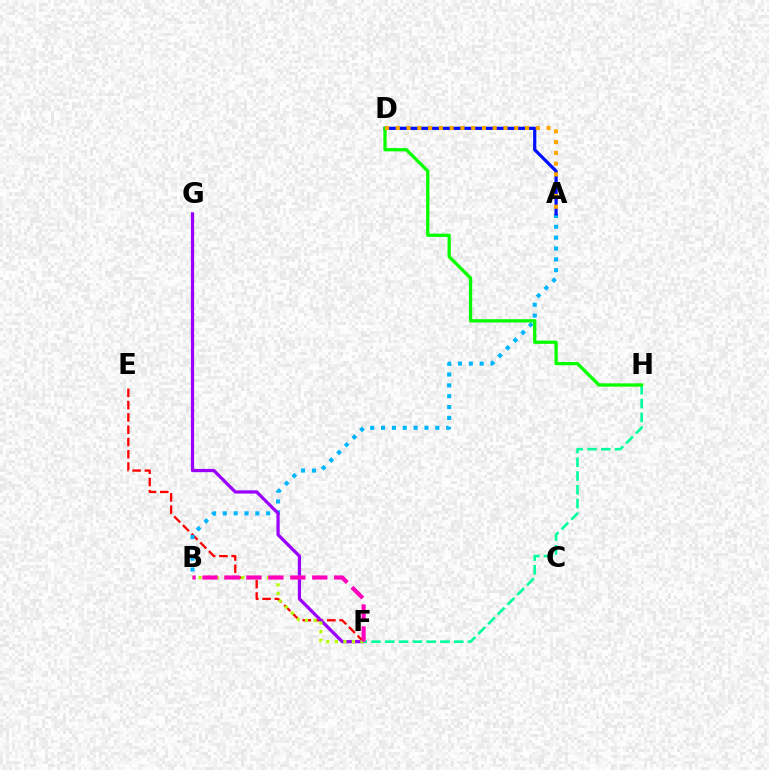{('E', 'F'): [{'color': '#ff0000', 'line_style': 'dashed', 'thickness': 1.67}], ('A', 'B'): [{'color': '#00b5ff', 'line_style': 'dotted', 'thickness': 2.95}], ('A', 'D'): [{'color': '#0010ff', 'line_style': 'solid', 'thickness': 2.33}, {'color': '#ffa500', 'line_style': 'dotted', 'thickness': 2.93}], ('F', 'G'): [{'color': '#9b00ff', 'line_style': 'solid', 'thickness': 2.33}], ('F', 'H'): [{'color': '#00ff9d', 'line_style': 'dashed', 'thickness': 1.87}], ('D', 'H'): [{'color': '#08ff00', 'line_style': 'solid', 'thickness': 2.37}], ('B', 'F'): [{'color': '#b3ff00', 'line_style': 'dotted', 'thickness': 2.32}, {'color': '#ff00bd', 'line_style': 'dashed', 'thickness': 2.98}]}